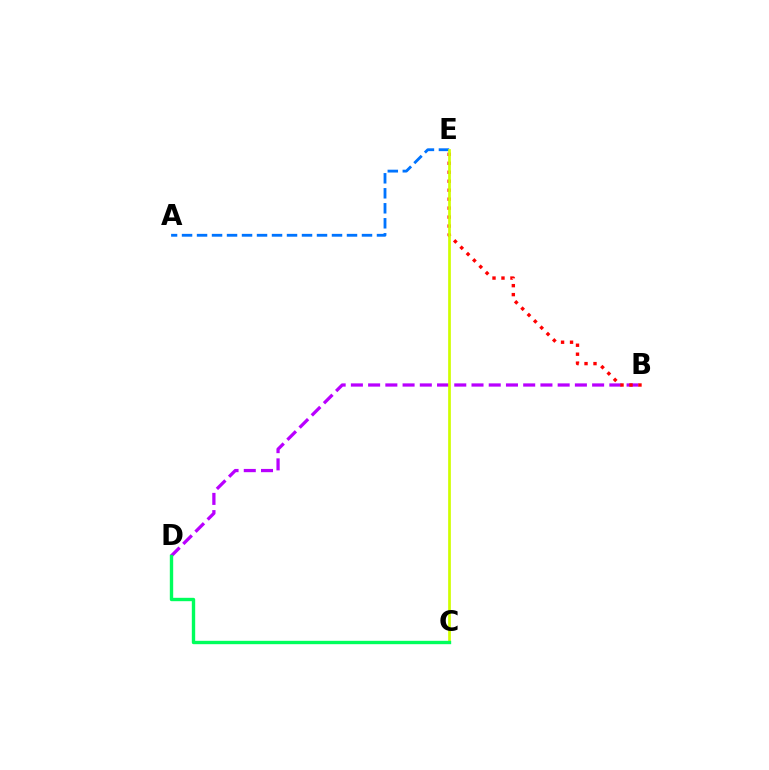{('B', 'D'): [{'color': '#b900ff', 'line_style': 'dashed', 'thickness': 2.34}], ('B', 'E'): [{'color': '#ff0000', 'line_style': 'dotted', 'thickness': 2.44}], ('A', 'E'): [{'color': '#0074ff', 'line_style': 'dashed', 'thickness': 2.04}], ('C', 'E'): [{'color': '#d1ff00', 'line_style': 'solid', 'thickness': 1.95}], ('C', 'D'): [{'color': '#00ff5c', 'line_style': 'solid', 'thickness': 2.43}]}